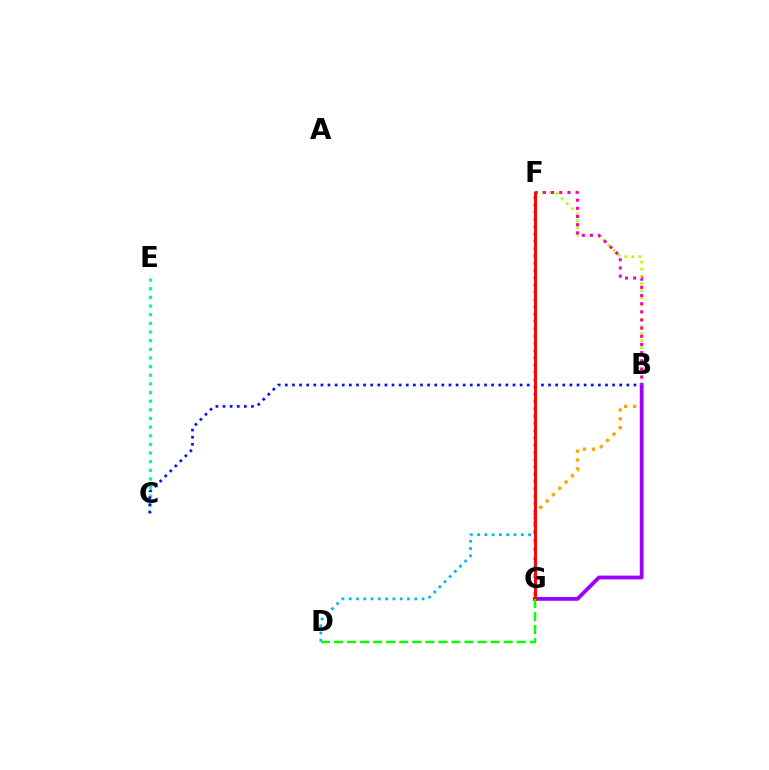{('C', 'E'): [{'color': '#00ff9d', 'line_style': 'dotted', 'thickness': 2.35}], ('B', 'G'): [{'color': '#ffa500', 'line_style': 'dotted', 'thickness': 2.43}, {'color': '#9b00ff', 'line_style': 'solid', 'thickness': 2.73}], ('D', 'F'): [{'color': '#00b5ff', 'line_style': 'dotted', 'thickness': 1.98}], ('B', 'F'): [{'color': '#b3ff00', 'line_style': 'dotted', 'thickness': 1.94}, {'color': '#ff00bd', 'line_style': 'dotted', 'thickness': 2.22}], ('B', 'C'): [{'color': '#0010ff', 'line_style': 'dotted', 'thickness': 1.93}], ('F', 'G'): [{'color': '#ff0000', 'line_style': 'solid', 'thickness': 2.11}], ('D', 'G'): [{'color': '#08ff00', 'line_style': 'dashed', 'thickness': 1.77}]}